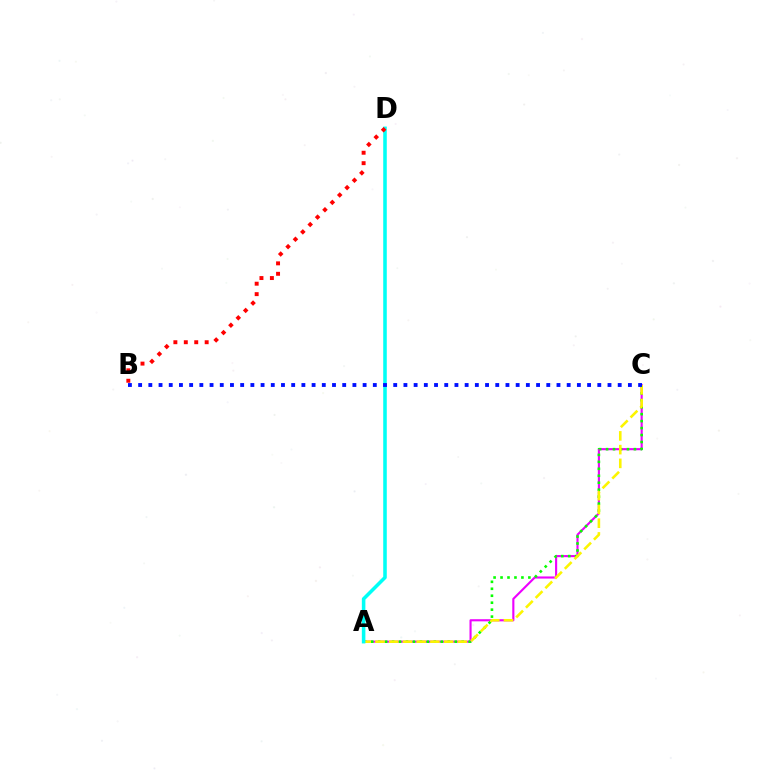{('A', 'C'): [{'color': '#ee00ff', 'line_style': 'solid', 'thickness': 1.53}, {'color': '#08ff00', 'line_style': 'dotted', 'thickness': 1.89}, {'color': '#fcf500', 'line_style': 'dashed', 'thickness': 1.87}], ('A', 'D'): [{'color': '#00fff6', 'line_style': 'solid', 'thickness': 2.56}], ('B', 'D'): [{'color': '#ff0000', 'line_style': 'dotted', 'thickness': 2.83}], ('B', 'C'): [{'color': '#0010ff', 'line_style': 'dotted', 'thickness': 2.77}]}